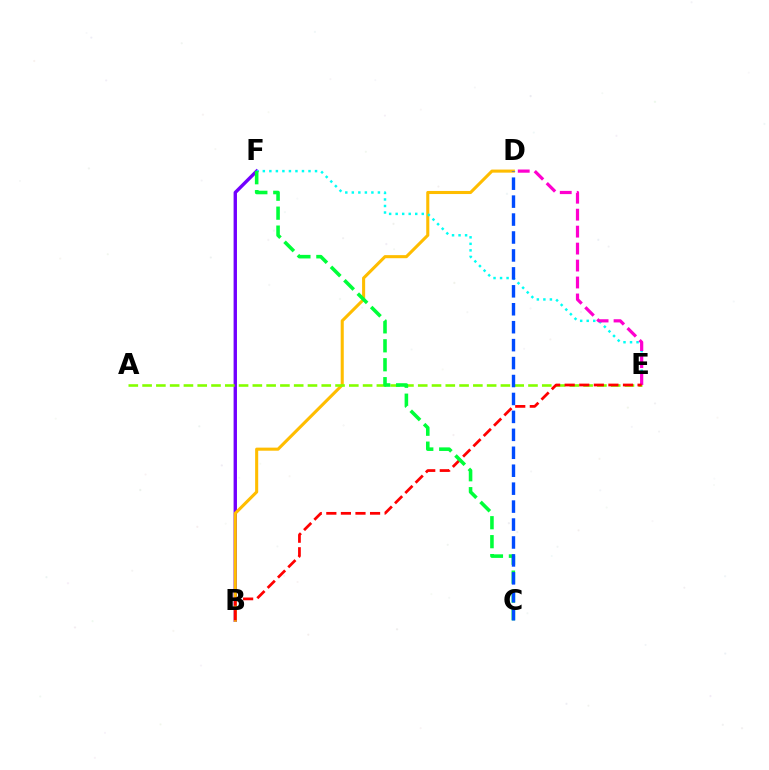{('B', 'F'): [{'color': '#7200ff', 'line_style': 'solid', 'thickness': 2.43}], ('B', 'D'): [{'color': '#ffbd00', 'line_style': 'solid', 'thickness': 2.22}], ('A', 'E'): [{'color': '#84ff00', 'line_style': 'dashed', 'thickness': 1.87}], ('E', 'F'): [{'color': '#00fff6', 'line_style': 'dotted', 'thickness': 1.77}], ('D', 'E'): [{'color': '#ff00cf', 'line_style': 'dashed', 'thickness': 2.3}], ('B', 'E'): [{'color': '#ff0000', 'line_style': 'dashed', 'thickness': 1.98}], ('C', 'F'): [{'color': '#00ff39', 'line_style': 'dashed', 'thickness': 2.57}], ('C', 'D'): [{'color': '#004bff', 'line_style': 'dashed', 'thickness': 2.44}]}